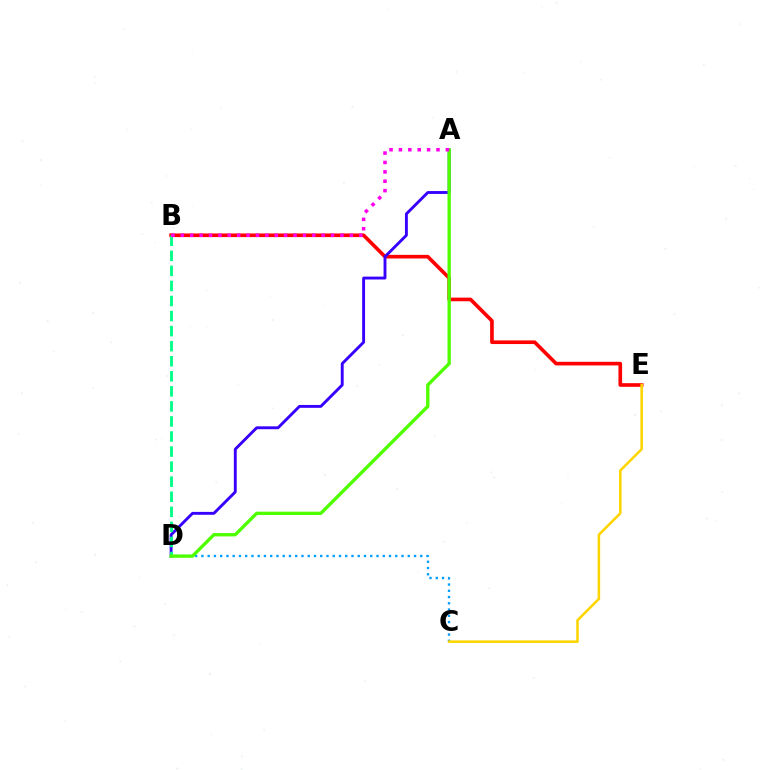{('B', 'E'): [{'color': '#ff0000', 'line_style': 'solid', 'thickness': 2.62}], ('C', 'D'): [{'color': '#009eff', 'line_style': 'dotted', 'thickness': 1.7}], ('A', 'D'): [{'color': '#3700ff', 'line_style': 'solid', 'thickness': 2.08}, {'color': '#4fff00', 'line_style': 'solid', 'thickness': 2.41}], ('B', 'D'): [{'color': '#00ff86', 'line_style': 'dashed', 'thickness': 2.05}], ('C', 'E'): [{'color': '#ffd500', 'line_style': 'solid', 'thickness': 1.84}], ('A', 'B'): [{'color': '#ff00ed', 'line_style': 'dotted', 'thickness': 2.55}]}